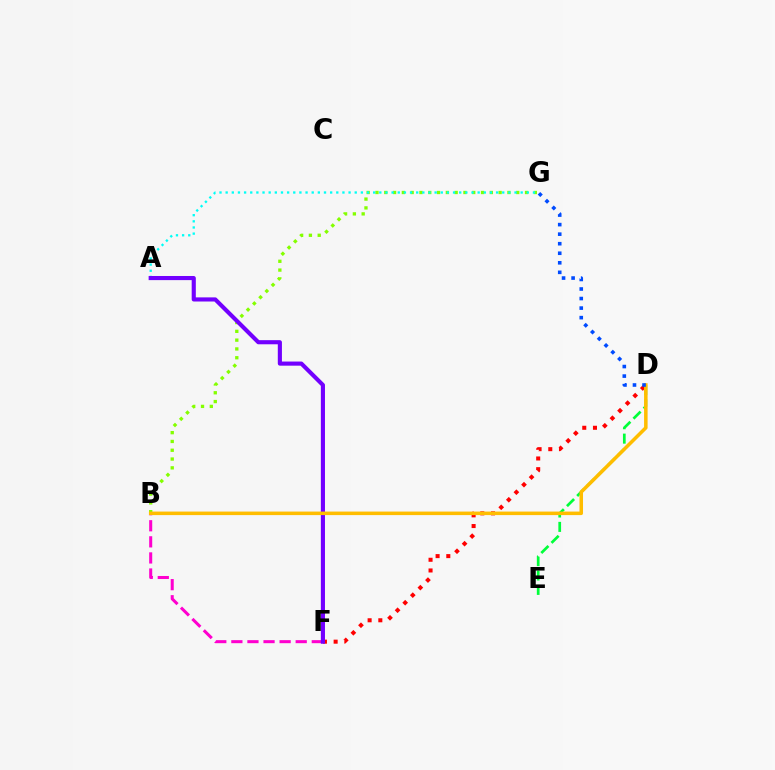{('D', 'E'): [{'color': '#00ff39', 'line_style': 'dashed', 'thickness': 1.96}], ('B', 'G'): [{'color': '#84ff00', 'line_style': 'dotted', 'thickness': 2.39}], ('D', 'F'): [{'color': '#ff0000', 'line_style': 'dotted', 'thickness': 2.91}], ('A', 'G'): [{'color': '#00fff6', 'line_style': 'dotted', 'thickness': 1.67}], ('B', 'F'): [{'color': '#ff00cf', 'line_style': 'dashed', 'thickness': 2.19}], ('A', 'F'): [{'color': '#7200ff', 'line_style': 'solid', 'thickness': 2.97}], ('B', 'D'): [{'color': '#ffbd00', 'line_style': 'solid', 'thickness': 2.54}], ('D', 'G'): [{'color': '#004bff', 'line_style': 'dotted', 'thickness': 2.59}]}